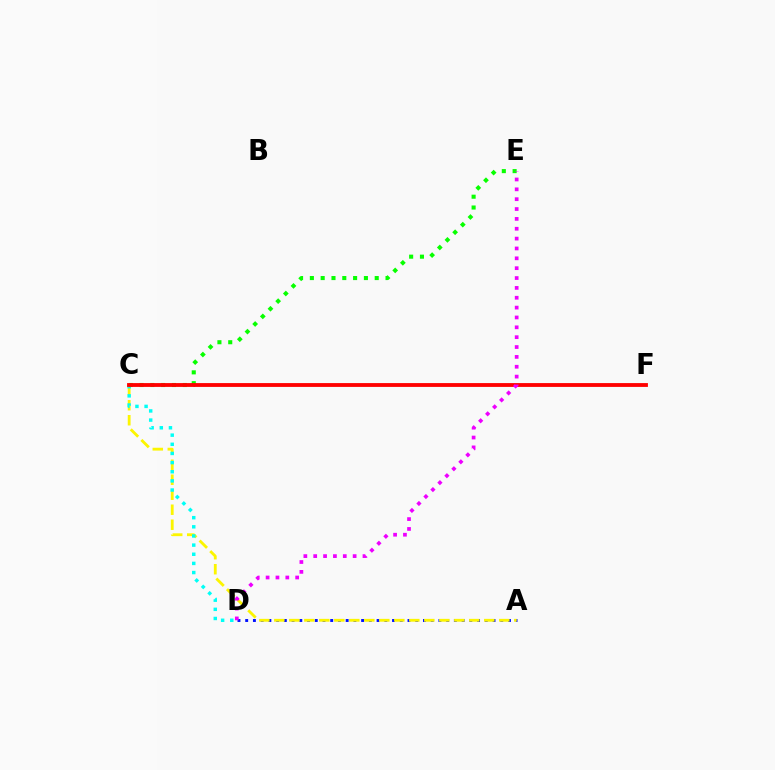{('A', 'D'): [{'color': '#0010ff', 'line_style': 'dotted', 'thickness': 2.1}], ('A', 'C'): [{'color': '#fcf500', 'line_style': 'dashed', 'thickness': 2.04}], ('C', 'D'): [{'color': '#00fff6', 'line_style': 'dotted', 'thickness': 2.49}], ('C', 'E'): [{'color': '#08ff00', 'line_style': 'dotted', 'thickness': 2.94}], ('C', 'F'): [{'color': '#ff0000', 'line_style': 'solid', 'thickness': 2.75}], ('D', 'E'): [{'color': '#ee00ff', 'line_style': 'dotted', 'thickness': 2.68}]}